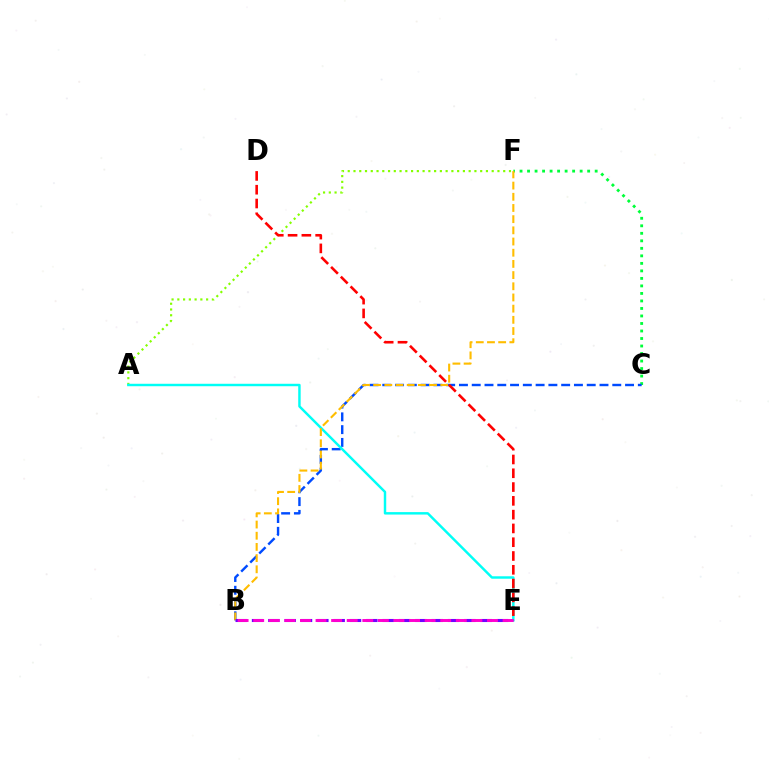{('C', 'F'): [{'color': '#00ff39', 'line_style': 'dotted', 'thickness': 2.04}], ('A', 'F'): [{'color': '#84ff00', 'line_style': 'dotted', 'thickness': 1.56}], ('B', 'C'): [{'color': '#004bff', 'line_style': 'dashed', 'thickness': 1.74}], ('A', 'E'): [{'color': '#00fff6', 'line_style': 'solid', 'thickness': 1.76}], ('B', 'F'): [{'color': '#ffbd00', 'line_style': 'dashed', 'thickness': 1.52}], ('D', 'E'): [{'color': '#ff0000', 'line_style': 'dashed', 'thickness': 1.87}], ('B', 'E'): [{'color': '#7200ff', 'line_style': 'dashed', 'thickness': 2.22}, {'color': '#ff00cf', 'line_style': 'dashed', 'thickness': 2.12}]}